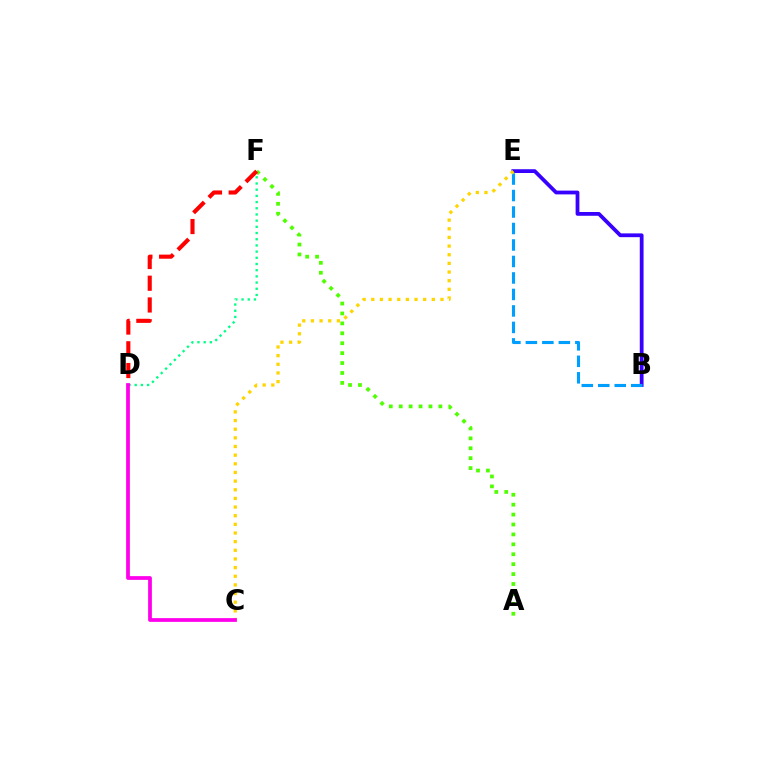{('D', 'F'): [{'color': '#00ff86', 'line_style': 'dotted', 'thickness': 1.68}, {'color': '#ff0000', 'line_style': 'dashed', 'thickness': 2.95}], ('B', 'E'): [{'color': '#3700ff', 'line_style': 'solid', 'thickness': 2.72}, {'color': '#009eff', 'line_style': 'dashed', 'thickness': 2.24}], ('A', 'F'): [{'color': '#4fff00', 'line_style': 'dotted', 'thickness': 2.69}], ('C', 'E'): [{'color': '#ffd500', 'line_style': 'dotted', 'thickness': 2.35}], ('C', 'D'): [{'color': '#ff00ed', 'line_style': 'solid', 'thickness': 2.69}]}